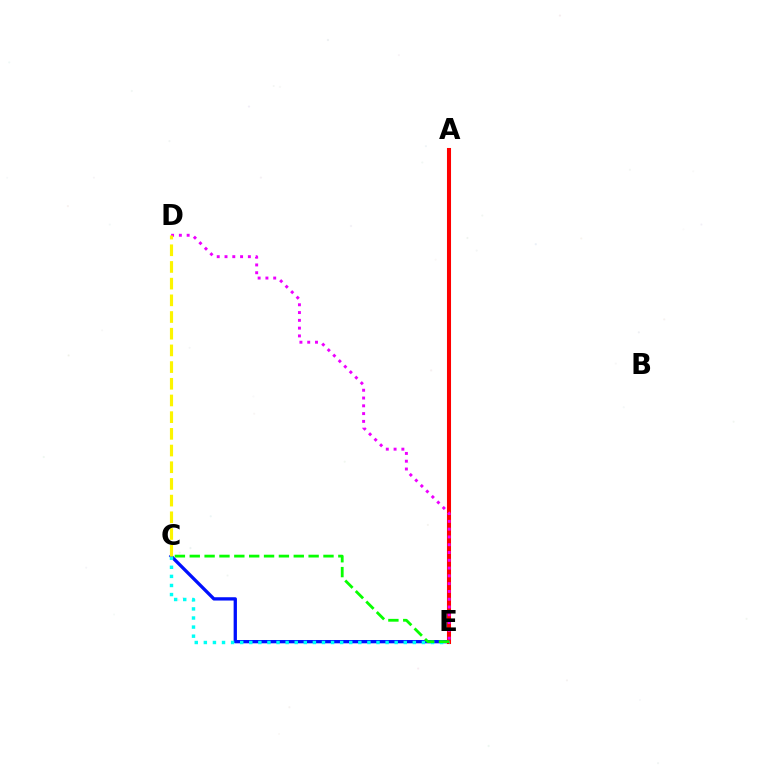{('C', 'E'): [{'color': '#0010ff', 'line_style': 'solid', 'thickness': 2.38}, {'color': '#00fff6', 'line_style': 'dotted', 'thickness': 2.47}, {'color': '#08ff00', 'line_style': 'dashed', 'thickness': 2.02}], ('A', 'E'): [{'color': '#ff0000', 'line_style': 'solid', 'thickness': 2.92}], ('D', 'E'): [{'color': '#ee00ff', 'line_style': 'dotted', 'thickness': 2.12}], ('C', 'D'): [{'color': '#fcf500', 'line_style': 'dashed', 'thickness': 2.27}]}